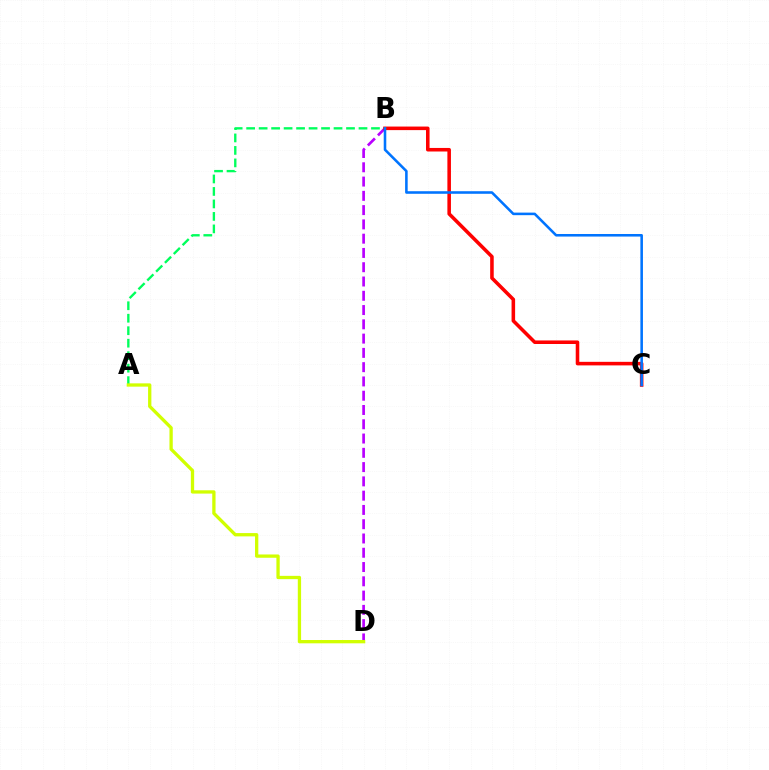{('A', 'B'): [{'color': '#00ff5c', 'line_style': 'dashed', 'thickness': 1.7}], ('B', 'D'): [{'color': '#b900ff', 'line_style': 'dashed', 'thickness': 1.94}], ('A', 'D'): [{'color': '#d1ff00', 'line_style': 'solid', 'thickness': 2.37}], ('B', 'C'): [{'color': '#ff0000', 'line_style': 'solid', 'thickness': 2.56}, {'color': '#0074ff', 'line_style': 'solid', 'thickness': 1.85}]}